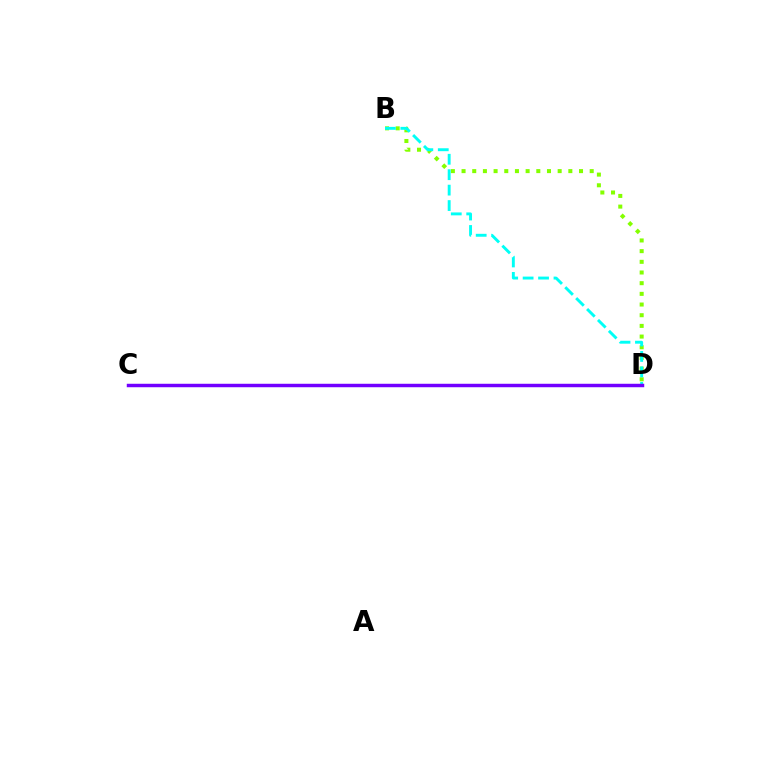{('B', 'D'): [{'color': '#84ff00', 'line_style': 'dotted', 'thickness': 2.9}, {'color': '#00fff6', 'line_style': 'dashed', 'thickness': 2.1}], ('C', 'D'): [{'color': '#ff0000', 'line_style': 'dashed', 'thickness': 1.83}, {'color': '#7200ff', 'line_style': 'solid', 'thickness': 2.49}]}